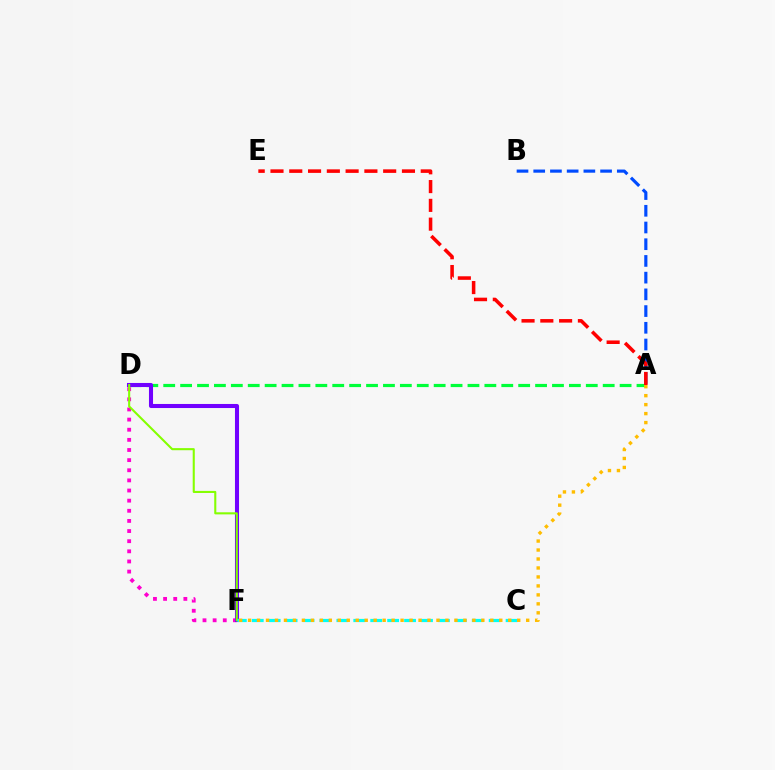{('A', 'D'): [{'color': '#00ff39', 'line_style': 'dashed', 'thickness': 2.3}], ('D', 'F'): [{'color': '#ff00cf', 'line_style': 'dotted', 'thickness': 2.75}, {'color': '#7200ff', 'line_style': 'solid', 'thickness': 2.92}, {'color': '#84ff00', 'line_style': 'solid', 'thickness': 1.5}], ('C', 'F'): [{'color': '#00fff6', 'line_style': 'dashed', 'thickness': 2.3}], ('A', 'B'): [{'color': '#004bff', 'line_style': 'dashed', 'thickness': 2.27}], ('A', 'E'): [{'color': '#ff0000', 'line_style': 'dashed', 'thickness': 2.55}], ('A', 'F'): [{'color': '#ffbd00', 'line_style': 'dotted', 'thickness': 2.44}]}